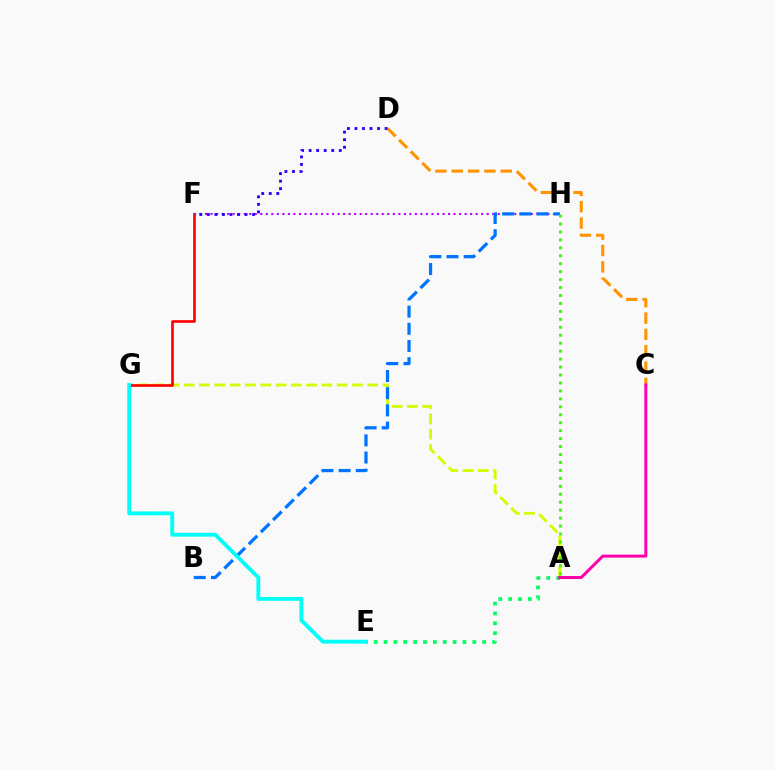{('C', 'D'): [{'color': '#ff9400', 'line_style': 'dashed', 'thickness': 2.22}], ('F', 'H'): [{'color': '#b900ff', 'line_style': 'dotted', 'thickness': 1.5}], ('A', 'G'): [{'color': '#d1ff00', 'line_style': 'dashed', 'thickness': 2.08}], ('B', 'H'): [{'color': '#0074ff', 'line_style': 'dashed', 'thickness': 2.33}], ('A', 'E'): [{'color': '#00ff5c', 'line_style': 'dotted', 'thickness': 2.68}], ('A', 'C'): [{'color': '#ff00ac', 'line_style': 'solid', 'thickness': 2.15}], ('A', 'H'): [{'color': '#3dff00', 'line_style': 'dotted', 'thickness': 2.16}], ('F', 'G'): [{'color': '#ff0000', 'line_style': 'solid', 'thickness': 1.9}], ('E', 'G'): [{'color': '#00fff6', 'line_style': 'solid', 'thickness': 2.78}], ('D', 'F'): [{'color': '#2500ff', 'line_style': 'dotted', 'thickness': 2.05}]}